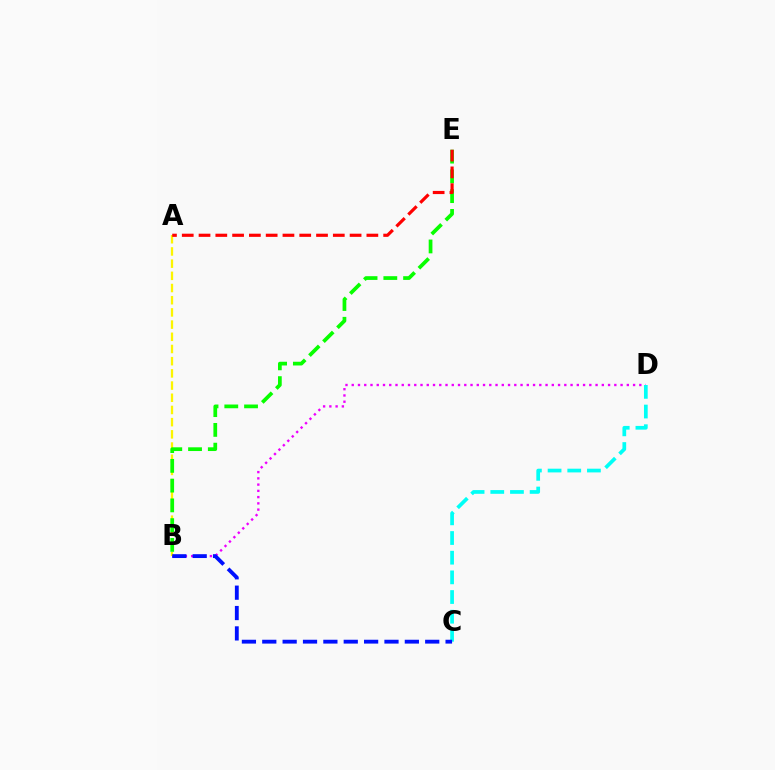{('B', 'D'): [{'color': '#ee00ff', 'line_style': 'dotted', 'thickness': 1.7}], ('A', 'B'): [{'color': '#fcf500', 'line_style': 'dashed', 'thickness': 1.66}], ('C', 'D'): [{'color': '#00fff6', 'line_style': 'dashed', 'thickness': 2.67}], ('B', 'C'): [{'color': '#0010ff', 'line_style': 'dashed', 'thickness': 2.77}], ('B', 'E'): [{'color': '#08ff00', 'line_style': 'dashed', 'thickness': 2.68}], ('A', 'E'): [{'color': '#ff0000', 'line_style': 'dashed', 'thickness': 2.28}]}